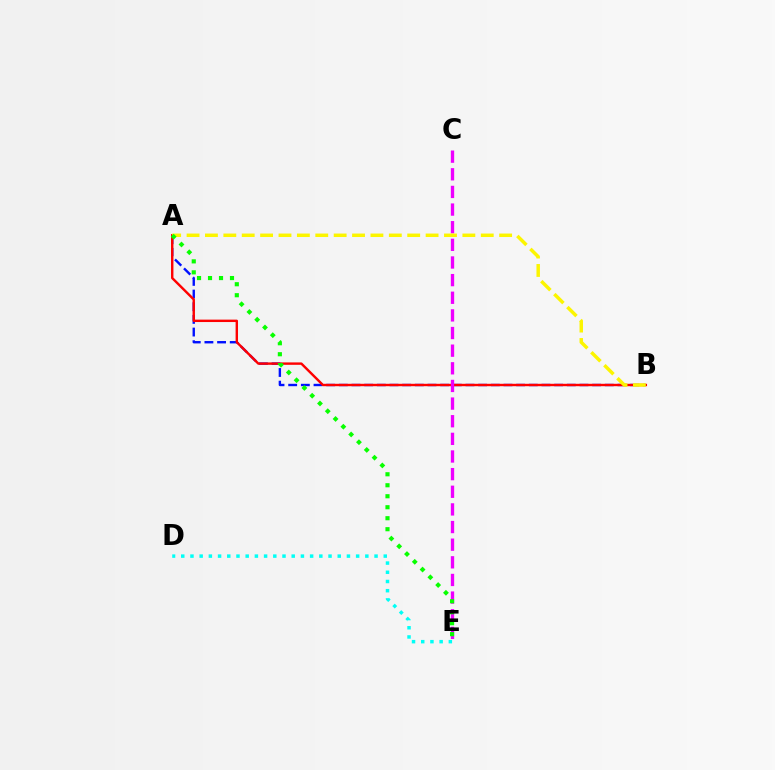{('A', 'B'): [{'color': '#0010ff', 'line_style': 'dashed', 'thickness': 1.72}, {'color': '#ff0000', 'line_style': 'solid', 'thickness': 1.73}, {'color': '#fcf500', 'line_style': 'dashed', 'thickness': 2.5}], ('D', 'E'): [{'color': '#00fff6', 'line_style': 'dotted', 'thickness': 2.5}], ('C', 'E'): [{'color': '#ee00ff', 'line_style': 'dashed', 'thickness': 2.4}], ('A', 'E'): [{'color': '#08ff00', 'line_style': 'dotted', 'thickness': 2.99}]}